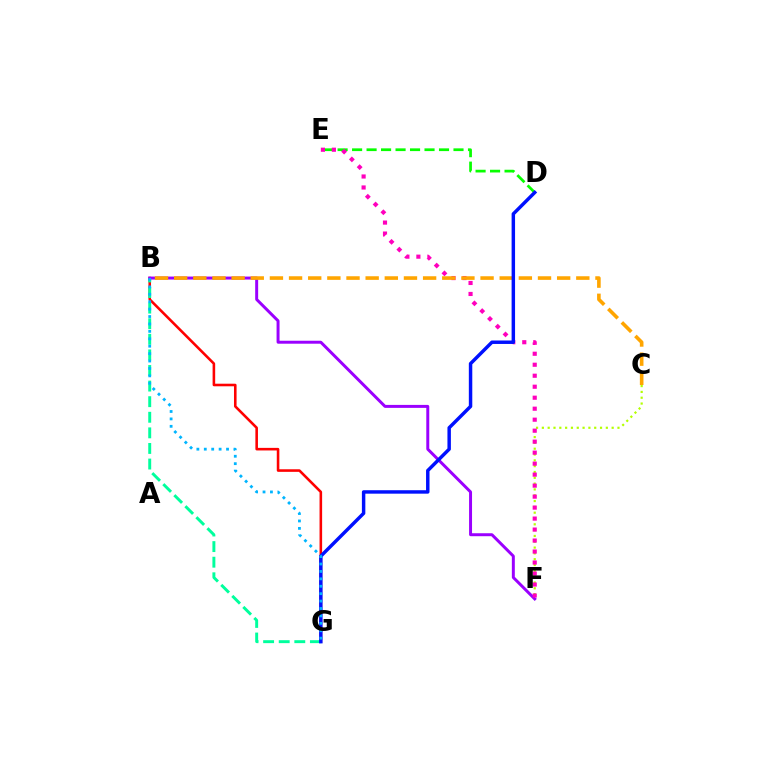{('B', 'G'): [{'color': '#ff0000', 'line_style': 'solid', 'thickness': 1.86}, {'color': '#00ff9d', 'line_style': 'dashed', 'thickness': 2.12}, {'color': '#00b5ff', 'line_style': 'dotted', 'thickness': 2.01}], ('D', 'E'): [{'color': '#08ff00', 'line_style': 'dashed', 'thickness': 1.97}], ('C', 'F'): [{'color': '#b3ff00', 'line_style': 'dotted', 'thickness': 1.58}], ('B', 'F'): [{'color': '#9b00ff', 'line_style': 'solid', 'thickness': 2.14}], ('E', 'F'): [{'color': '#ff00bd', 'line_style': 'dotted', 'thickness': 2.99}], ('B', 'C'): [{'color': '#ffa500', 'line_style': 'dashed', 'thickness': 2.6}], ('D', 'G'): [{'color': '#0010ff', 'line_style': 'solid', 'thickness': 2.49}]}